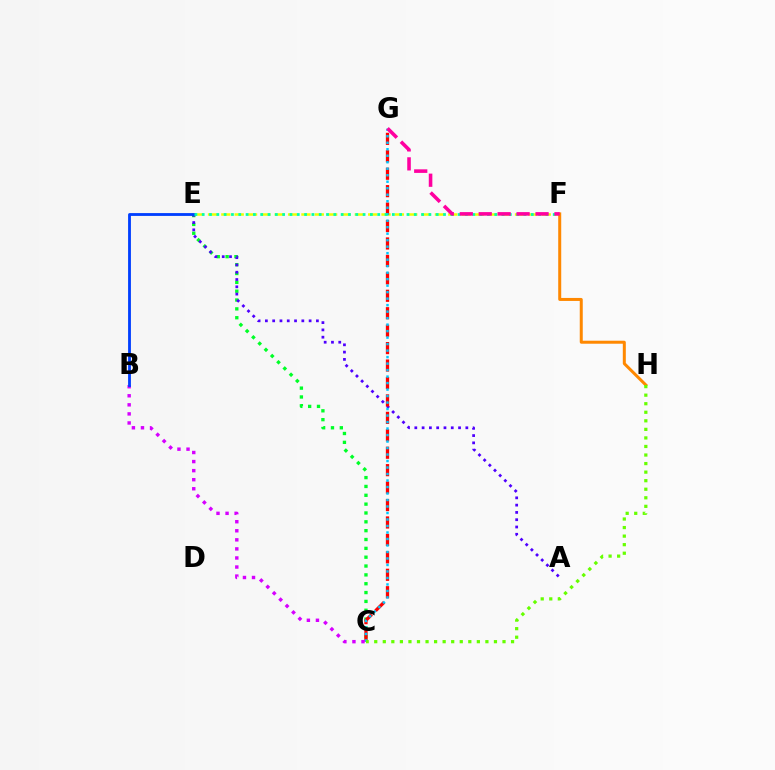{('C', 'E'): [{'color': '#00ff27', 'line_style': 'dotted', 'thickness': 2.4}], ('A', 'E'): [{'color': '#4f00ff', 'line_style': 'dotted', 'thickness': 1.98}], ('E', 'F'): [{'color': '#eeff00', 'line_style': 'dashed', 'thickness': 1.81}, {'color': '#00ffaf', 'line_style': 'dotted', 'thickness': 1.99}], ('C', 'G'): [{'color': '#ff0000', 'line_style': 'dashed', 'thickness': 2.37}, {'color': '#00c7ff', 'line_style': 'dotted', 'thickness': 1.76}], ('B', 'C'): [{'color': '#d600ff', 'line_style': 'dotted', 'thickness': 2.46}], ('B', 'E'): [{'color': '#003fff', 'line_style': 'solid', 'thickness': 2.04}], ('F', 'H'): [{'color': '#ff8800', 'line_style': 'solid', 'thickness': 2.16}], ('F', 'G'): [{'color': '#ff00a0', 'line_style': 'dashed', 'thickness': 2.57}], ('C', 'H'): [{'color': '#66ff00', 'line_style': 'dotted', 'thickness': 2.32}]}